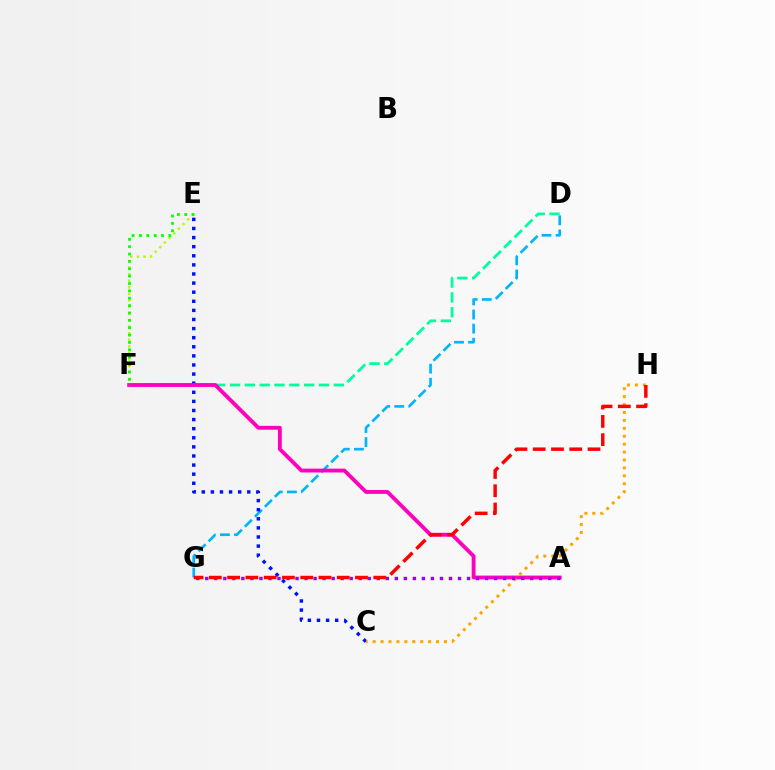{('E', 'F'): [{'color': '#b3ff00', 'line_style': 'dotted', 'thickness': 1.78}, {'color': '#08ff00', 'line_style': 'dotted', 'thickness': 2.0}], ('D', 'F'): [{'color': '#00ff9d', 'line_style': 'dashed', 'thickness': 2.01}], ('D', 'G'): [{'color': '#00b5ff', 'line_style': 'dashed', 'thickness': 1.92}], ('C', 'E'): [{'color': '#0010ff', 'line_style': 'dotted', 'thickness': 2.47}], ('A', 'F'): [{'color': '#ff00bd', 'line_style': 'solid', 'thickness': 2.76}], ('C', 'H'): [{'color': '#ffa500', 'line_style': 'dotted', 'thickness': 2.15}], ('A', 'G'): [{'color': '#9b00ff', 'line_style': 'dotted', 'thickness': 2.45}], ('G', 'H'): [{'color': '#ff0000', 'line_style': 'dashed', 'thickness': 2.48}]}